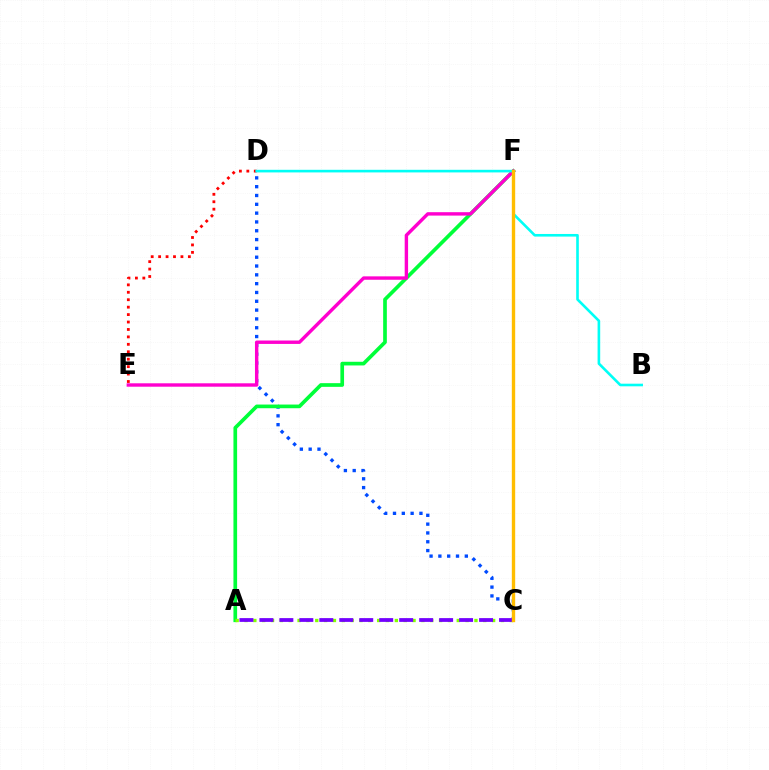{('C', 'D'): [{'color': '#004bff', 'line_style': 'dotted', 'thickness': 2.4}], ('A', 'F'): [{'color': '#00ff39', 'line_style': 'solid', 'thickness': 2.65}], ('E', 'F'): [{'color': '#ff00cf', 'line_style': 'solid', 'thickness': 2.45}], ('D', 'E'): [{'color': '#ff0000', 'line_style': 'dotted', 'thickness': 2.02}], ('A', 'C'): [{'color': '#84ff00', 'line_style': 'dotted', 'thickness': 2.4}, {'color': '#7200ff', 'line_style': 'dashed', 'thickness': 2.71}], ('B', 'D'): [{'color': '#00fff6', 'line_style': 'solid', 'thickness': 1.88}], ('C', 'F'): [{'color': '#ffbd00', 'line_style': 'solid', 'thickness': 2.42}]}